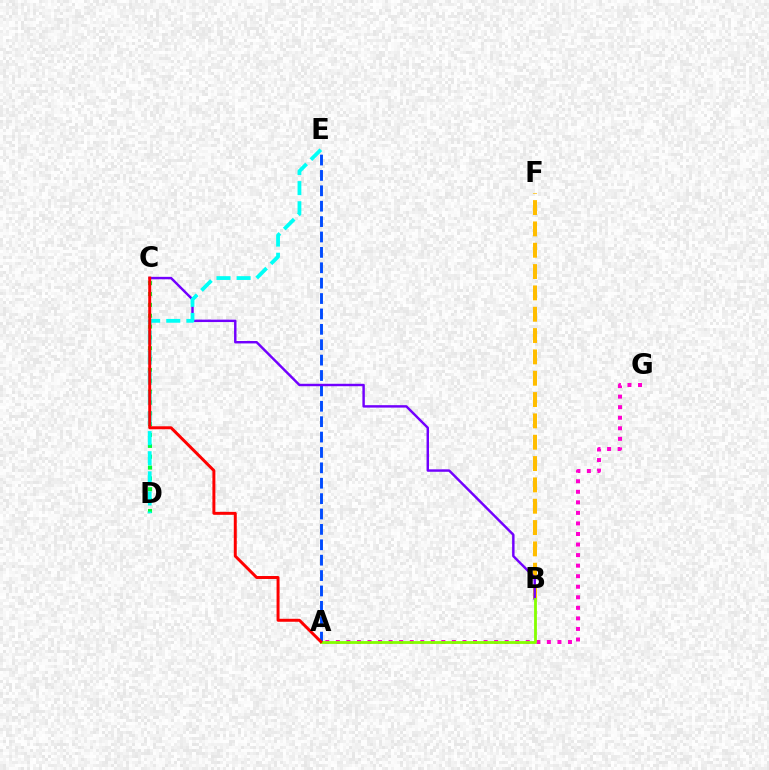{('A', 'G'): [{'color': '#ff00cf', 'line_style': 'dotted', 'thickness': 2.87}], ('A', 'E'): [{'color': '#004bff', 'line_style': 'dashed', 'thickness': 2.09}], ('C', 'D'): [{'color': '#00ff39', 'line_style': 'dotted', 'thickness': 2.95}], ('B', 'F'): [{'color': '#ffbd00', 'line_style': 'dashed', 'thickness': 2.9}], ('B', 'C'): [{'color': '#7200ff', 'line_style': 'solid', 'thickness': 1.76}], ('A', 'B'): [{'color': '#84ff00', 'line_style': 'solid', 'thickness': 2.02}], ('D', 'E'): [{'color': '#00fff6', 'line_style': 'dashed', 'thickness': 2.73}], ('A', 'C'): [{'color': '#ff0000', 'line_style': 'solid', 'thickness': 2.14}]}